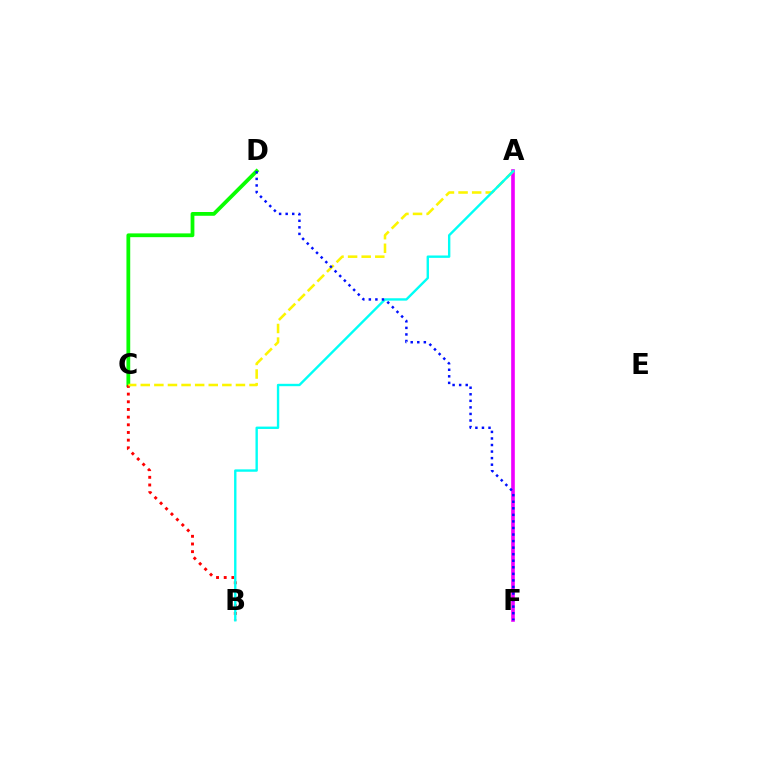{('A', 'F'): [{'color': '#ee00ff', 'line_style': 'solid', 'thickness': 2.61}], ('C', 'D'): [{'color': '#08ff00', 'line_style': 'solid', 'thickness': 2.72}], ('B', 'C'): [{'color': '#ff0000', 'line_style': 'dotted', 'thickness': 2.08}], ('A', 'C'): [{'color': '#fcf500', 'line_style': 'dashed', 'thickness': 1.85}], ('A', 'B'): [{'color': '#00fff6', 'line_style': 'solid', 'thickness': 1.72}], ('D', 'F'): [{'color': '#0010ff', 'line_style': 'dotted', 'thickness': 1.78}]}